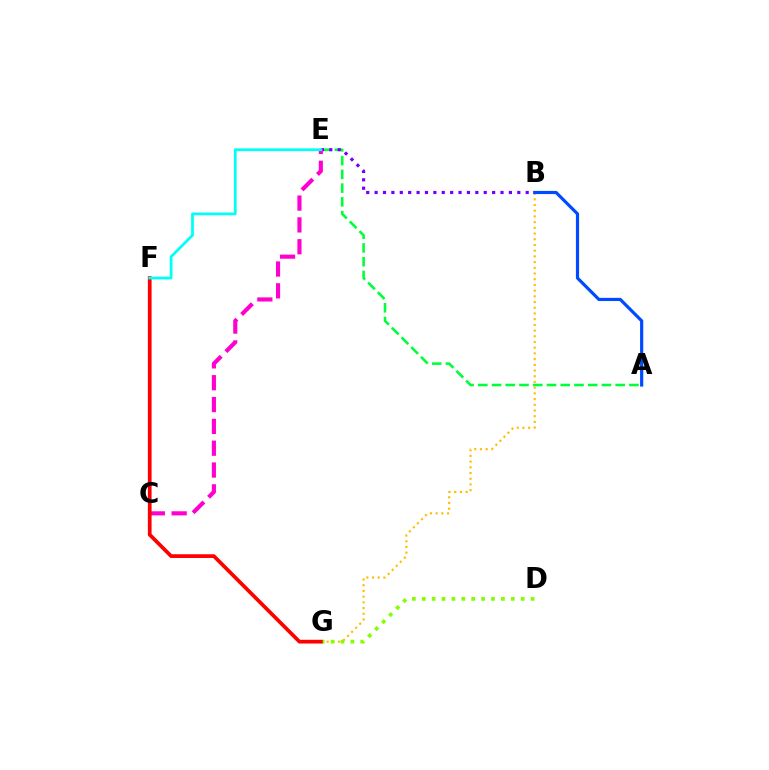{('B', 'G'): [{'color': '#ffbd00', 'line_style': 'dotted', 'thickness': 1.55}], ('D', 'G'): [{'color': '#84ff00', 'line_style': 'dotted', 'thickness': 2.69}], ('A', 'E'): [{'color': '#00ff39', 'line_style': 'dashed', 'thickness': 1.87}], ('B', 'E'): [{'color': '#7200ff', 'line_style': 'dotted', 'thickness': 2.28}], ('C', 'E'): [{'color': '#ff00cf', 'line_style': 'dashed', 'thickness': 2.97}], ('A', 'B'): [{'color': '#004bff', 'line_style': 'solid', 'thickness': 2.29}], ('F', 'G'): [{'color': '#ff0000', 'line_style': 'solid', 'thickness': 2.69}], ('E', 'F'): [{'color': '#00fff6', 'line_style': 'solid', 'thickness': 1.99}]}